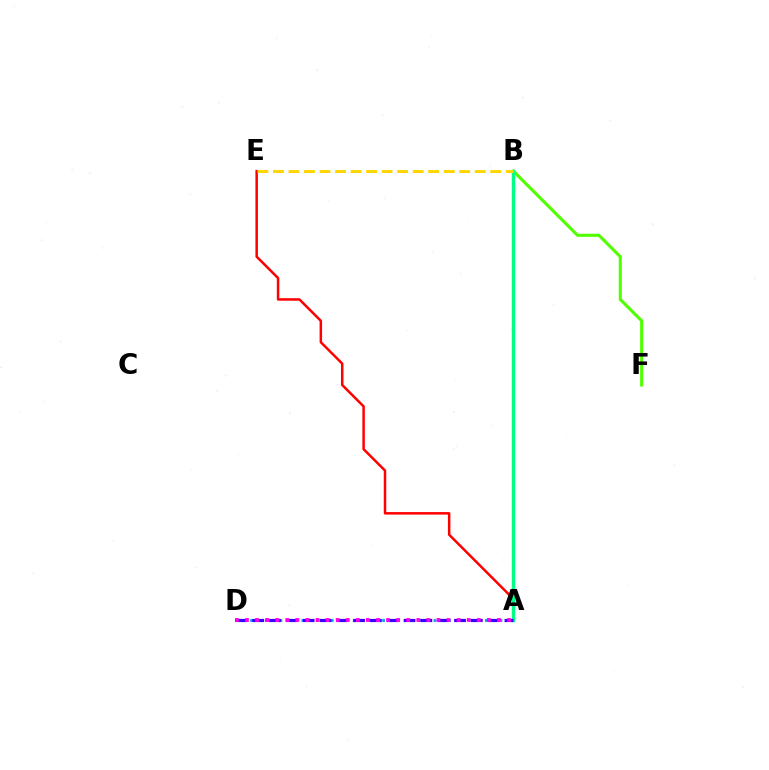{('B', 'F'): [{'color': '#4fff00', 'line_style': 'solid', 'thickness': 2.2}], ('A', 'E'): [{'color': '#ff0000', 'line_style': 'solid', 'thickness': 1.8}], ('A', 'D'): [{'color': '#009eff', 'line_style': 'dotted', 'thickness': 1.99}, {'color': '#3700ff', 'line_style': 'dashed', 'thickness': 2.28}, {'color': '#ff00ed', 'line_style': 'dotted', 'thickness': 2.74}], ('A', 'B'): [{'color': '#00ff86', 'line_style': 'solid', 'thickness': 2.44}], ('B', 'E'): [{'color': '#ffd500', 'line_style': 'dashed', 'thickness': 2.11}]}